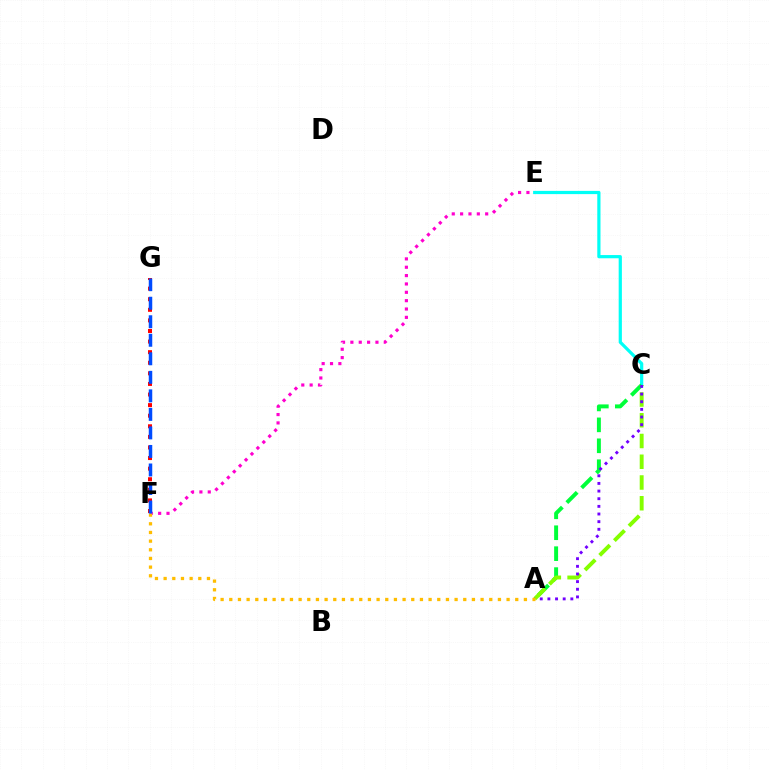{('F', 'G'): [{'color': '#ff0000', 'line_style': 'dotted', 'thickness': 2.88}, {'color': '#004bff', 'line_style': 'dashed', 'thickness': 2.52}], ('C', 'E'): [{'color': '#00fff6', 'line_style': 'solid', 'thickness': 2.31}], ('A', 'C'): [{'color': '#00ff39', 'line_style': 'dashed', 'thickness': 2.84}, {'color': '#84ff00', 'line_style': 'dashed', 'thickness': 2.82}, {'color': '#7200ff', 'line_style': 'dotted', 'thickness': 2.08}], ('E', 'F'): [{'color': '#ff00cf', 'line_style': 'dotted', 'thickness': 2.27}], ('A', 'F'): [{'color': '#ffbd00', 'line_style': 'dotted', 'thickness': 2.35}]}